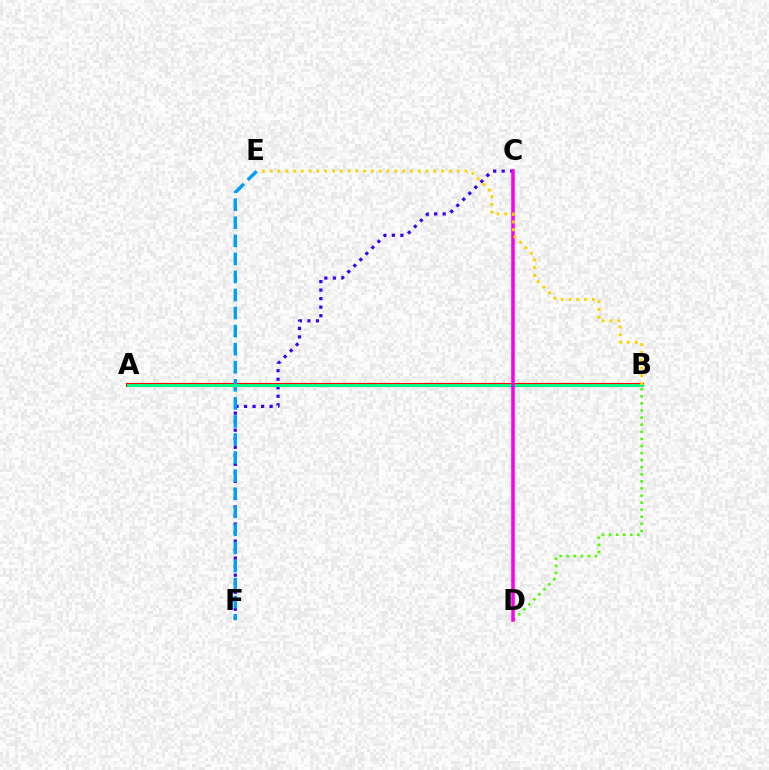{('A', 'B'): [{'color': '#ff0000', 'line_style': 'solid', 'thickness': 2.96}, {'color': '#00ff86', 'line_style': 'solid', 'thickness': 2.12}], ('C', 'F'): [{'color': '#3700ff', 'line_style': 'dotted', 'thickness': 2.32}], ('B', 'D'): [{'color': '#4fff00', 'line_style': 'dotted', 'thickness': 1.92}], ('E', 'F'): [{'color': '#009eff', 'line_style': 'dashed', 'thickness': 2.45}], ('C', 'D'): [{'color': '#ff00ed', 'line_style': 'solid', 'thickness': 2.57}], ('B', 'E'): [{'color': '#ffd500', 'line_style': 'dotted', 'thickness': 2.12}]}